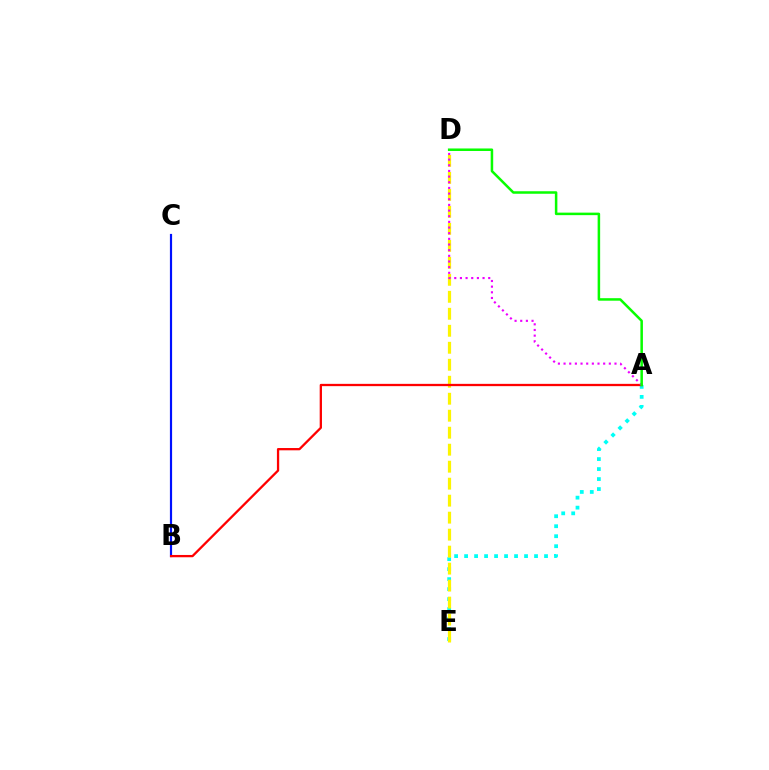{('B', 'C'): [{'color': '#0010ff', 'line_style': 'solid', 'thickness': 1.57}], ('A', 'E'): [{'color': '#00fff6', 'line_style': 'dotted', 'thickness': 2.71}], ('D', 'E'): [{'color': '#fcf500', 'line_style': 'dashed', 'thickness': 2.31}], ('A', 'B'): [{'color': '#ff0000', 'line_style': 'solid', 'thickness': 1.65}], ('A', 'D'): [{'color': '#ee00ff', 'line_style': 'dotted', 'thickness': 1.54}, {'color': '#08ff00', 'line_style': 'solid', 'thickness': 1.81}]}